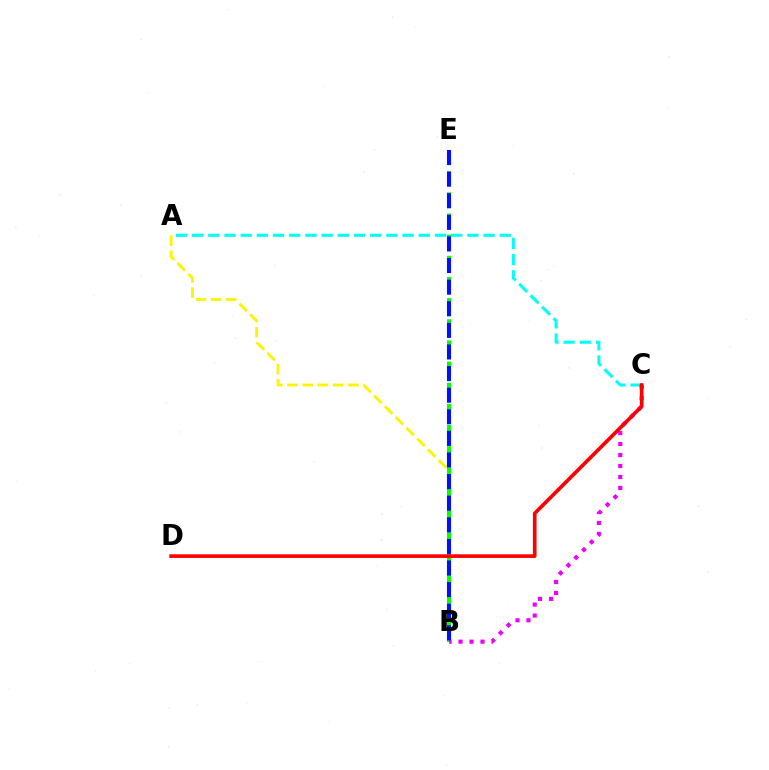{('A', 'B'): [{'color': '#fcf500', 'line_style': 'dashed', 'thickness': 2.07}], ('A', 'C'): [{'color': '#00fff6', 'line_style': 'dashed', 'thickness': 2.2}], ('B', 'E'): [{'color': '#08ff00', 'line_style': 'dashed', 'thickness': 2.87}, {'color': '#0010ff', 'line_style': 'dashed', 'thickness': 2.93}], ('B', 'C'): [{'color': '#ee00ff', 'line_style': 'dotted', 'thickness': 2.98}], ('C', 'D'): [{'color': '#ff0000', 'line_style': 'solid', 'thickness': 2.63}]}